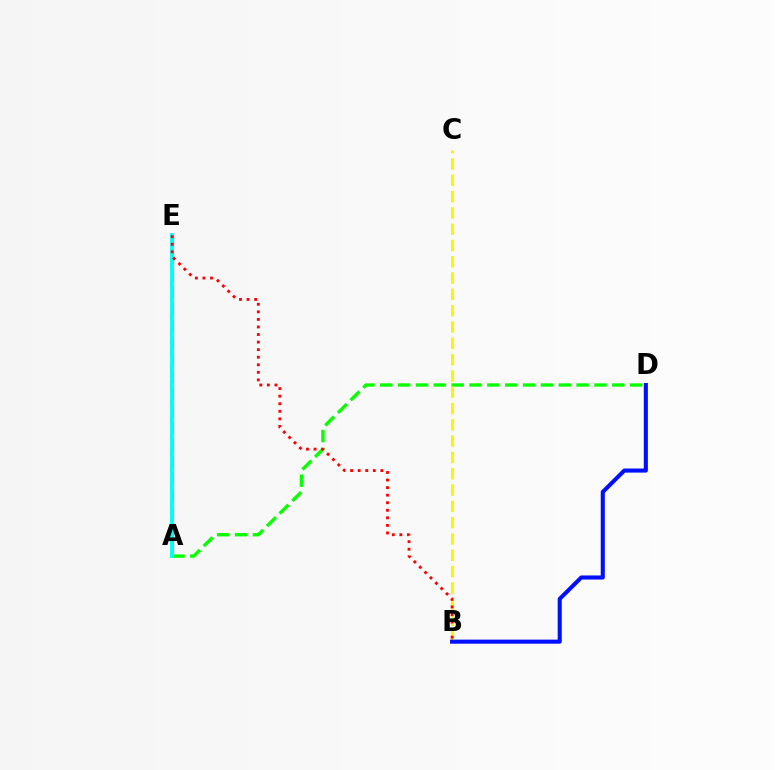{('A', 'D'): [{'color': '#08ff00', 'line_style': 'dashed', 'thickness': 2.43}], ('A', 'E'): [{'color': '#ee00ff', 'line_style': 'dashed', 'thickness': 2.31}, {'color': '#00fff6', 'line_style': 'solid', 'thickness': 2.79}], ('B', 'C'): [{'color': '#fcf500', 'line_style': 'dashed', 'thickness': 2.21}], ('B', 'E'): [{'color': '#ff0000', 'line_style': 'dotted', 'thickness': 2.05}], ('B', 'D'): [{'color': '#0010ff', 'line_style': 'solid', 'thickness': 2.94}]}